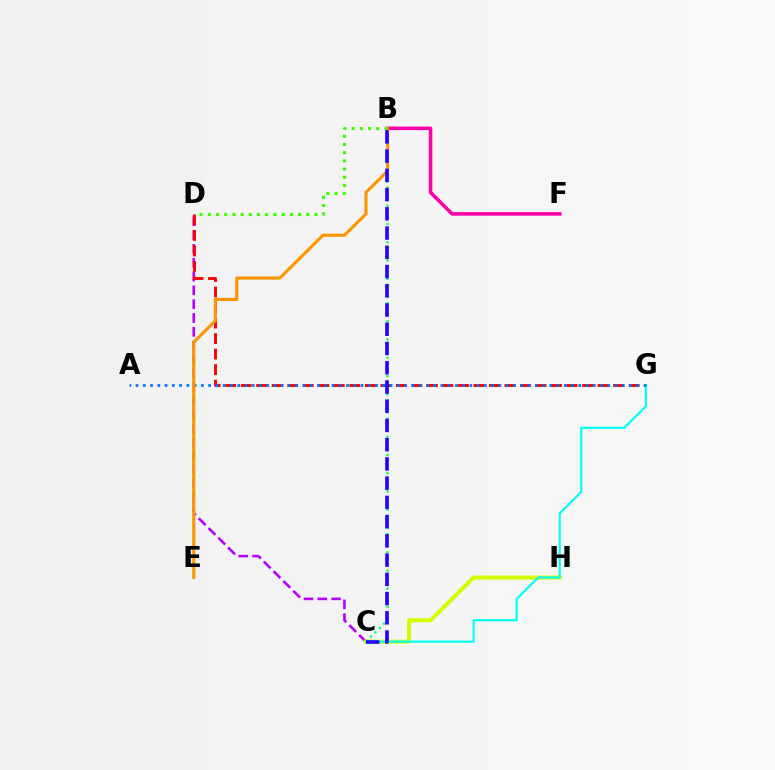{('C', 'D'): [{'color': '#b900ff', 'line_style': 'dashed', 'thickness': 1.88}], ('D', 'G'): [{'color': '#ff0000', 'line_style': 'dashed', 'thickness': 2.11}], ('B', 'C'): [{'color': '#00ff5c', 'line_style': 'dotted', 'thickness': 1.65}, {'color': '#2500ff', 'line_style': 'dashed', 'thickness': 2.61}], ('C', 'H'): [{'color': '#d1ff00', 'line_style': 'solid', 'thickness': 2.95}], ('B', 'F'): [{'color': '#ff00ac', 'line_style': 'solid', 'thickness': 2.58}], ('C', 'G'): [{'color': '#00fff6', 'line_style': 'solid', 'thickness': 1.56}], ('A', 'G'): [{'color': '#0074ff', 'line_style': 'dotted', 'thickness': 1.97}], ('B', 'E'): [{'color': '#ff9400', 'line_style': 'solid', 'thickness': 2.23}], ('B', 'D'): [{'color': '#3dff00', 'line_style': 'dotted', 'thickness': 2.23}]}